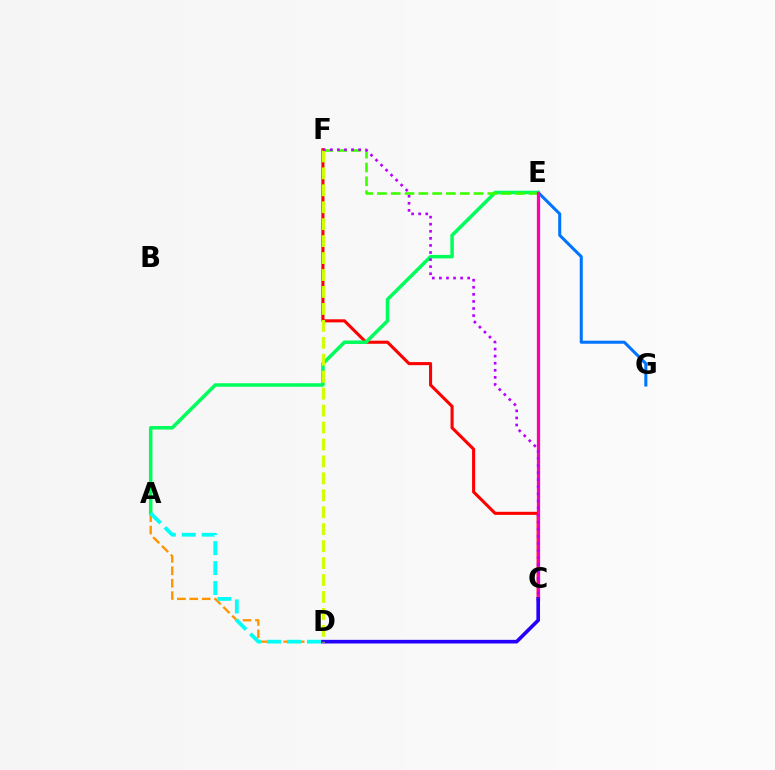{('C', 'F'): [{'color': '#ff0000', 'line_style': 'solid', 'thickness': 2.21}, {'color': '#b900ff', 'line_style': 'dotted', 'thickness': 1.92}], ('A', 'D'): [{'color': '#ff9400', 'line_style': 'dashed', 'thickness': 1.69}, {'color': '#00fff6', 'line_style': 'dashed', 'thickness': 2.71}], ('E', 'G'): [{'color': '#0074ff', 'line_style': 'solid', 'thickness': 2.18}], ('A', 'E'): [{'color': '#00ff5c', 'line_style': 'solid', 'thickness': 2.53}], ('E', 'F'): [{'color': '#3dff00', 'line_style': 'dashed', 'thickness': 1.87}], ('C', 'E'): [{'color': '#ff00ac', 'line_style': 'solid', 'thickness': 2.33}], ('C', 'D'): [{'color': '#2500ff', 'line_style': 'solid', 'thickness': 2.62}], ('D', 'F'): [{'color': '#d1ff00', 'line_style': 'dashed', 'thickness': 2.3}]}